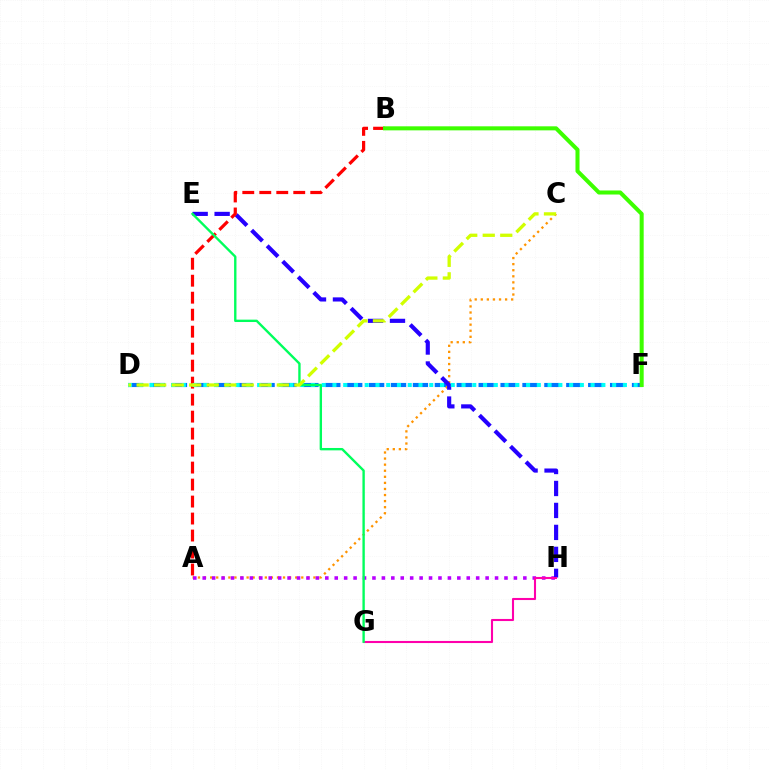{('D', 'F'): [{'color': '#0074ff', 'line_style': 'dashed', 'thickness': 2.98}, {'color': '#00fff6', 'line_style': 'dotted', 'thickness': 2.92}], ('A', 'C'): [{'color': '#ff9400', 'line_style': 'dotted', 'thickness': 1.65}], ('A', 'H'): [{'color': '#b900ff', 'line_style': 'dotted', 'thickness': 2.56}], ('E', 'H'): [{'color': '#2500ff', 'line_style': 'dashed', 'thickness': 2.98}], ('A', 'B'): [{'color': '#ff0000', 'line_style': 'dashed', 'thickness': 2.31}], ('G', 'H'): [{'color': '#ff00ac', 'line_style': 'solid', 'thickness': 1.5}], ('B', 'F'): [{'color': '#3dff00', 'line_style': 'solid', 'thickness': 2.91}], ('E', 'G'): [{'color': '#00ff5c', 'line_style': 'solid', 'thickness': 1.71}], ('C', 'D'): [{'color': '#d1ff00', 'line_style': 'dashed', 'thickness': 2.38}]}